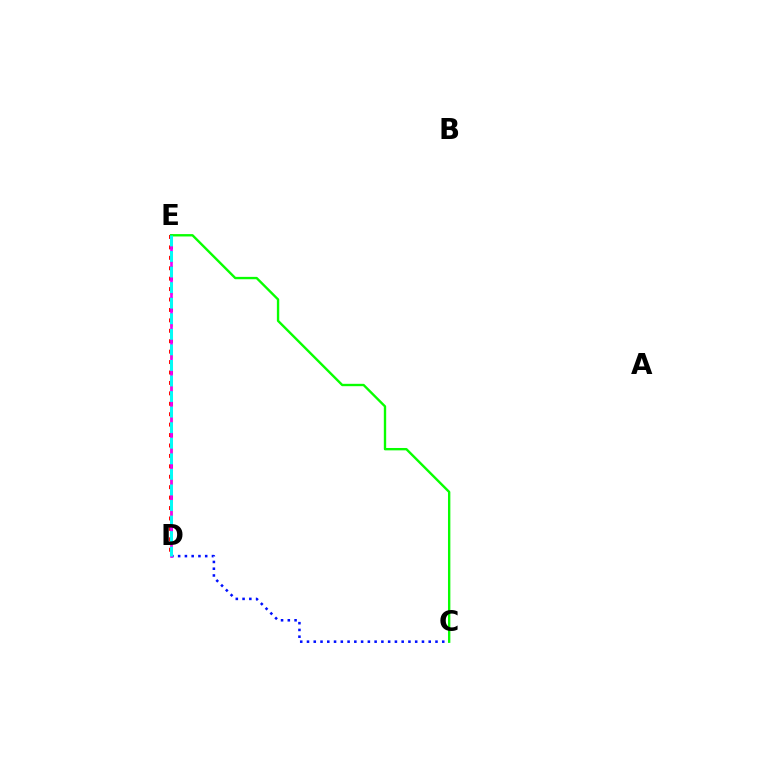{('D', 'E'): [{'color': '#fcf500', 'line_style': 'dashed', 'thickness': 2.18}, {'color': '#ff0000', 'line_style': 'dotted', 'thickness': 2.83}, {'color': '#ee00ff', 'line_style': 'solid', 'thickness': 1.9}, {'color': '#00fff6', 'line_style': 'dashed', 'thickness': 2.11}], ('C', 'D'): [{'color': '#0010ff', 'line_style': 'dotted', 'thickness': 1.84}], ('C', 'E'): [{'color': '#08ff00', 'line_style': 'solid', 'thickness': 1.7}]}